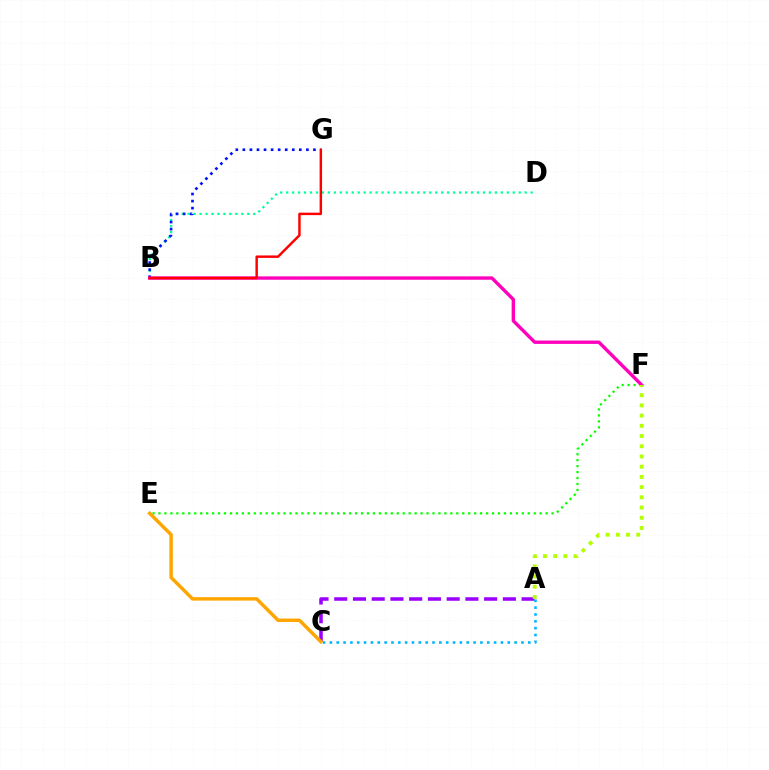{('A', 'C'): [{'color': '#9b00ff', 'line_style': 'dashed', 'thickness': 2.55}, {'color': '#00b5ff', 'line_style': 'dotted', 'thickness': 1.86}], ('E', 'F'): [{'color': '#08ff00', 'line_style': 'dotted', 'thickness': 1.62}], ('B', 'D'): [{'color': '#00ff9d', 'line_style': 'dotted', 'thickness': 1.62}], ('C', 'E'): [{'color': '#ffa500', 'line_style': 'solid', 'thickness': 2.49}], ('B', 'G'): [{'color': '#0010ff', 'line_style': 'dotted', 'thickness': 1.92}, {'color': '#ff0000', 'line_style': 'solid', 'thickness': 1.77}], ('B', 'F'): [{'color': '#ff00bd', 'line_style': 'solid', 'thickness': 2.42}], ('A', 'F'): [{'color': '#b3ff00', 'line_style': 'dotted', 'thickness': 2.78}]}